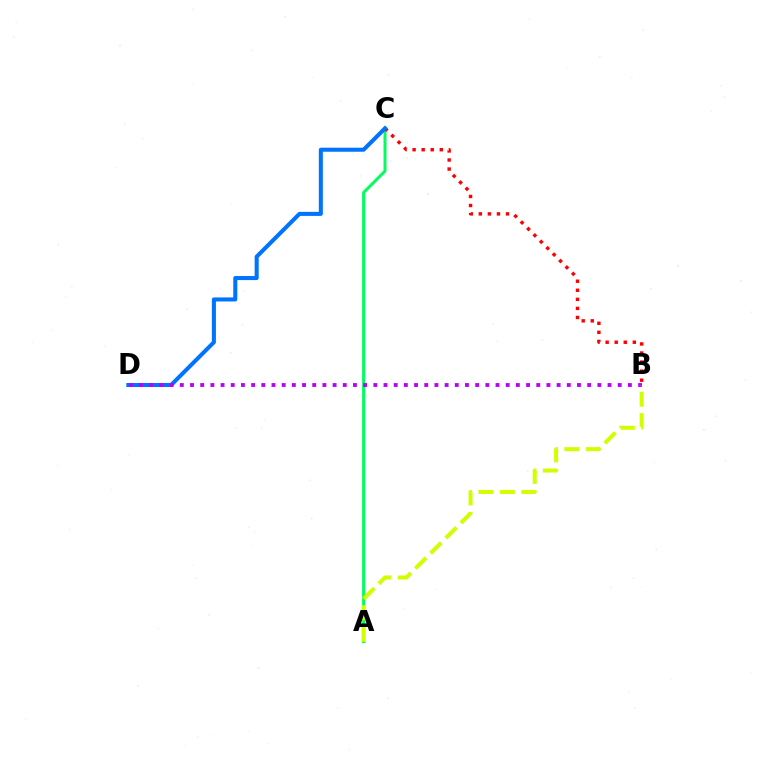{('A', 'C'): [{'color': '#00ff5c', 'line_style': 'solid', 'thickness': 2.14}], ('B', 'C'): [{'color': '#ff0000', 'line_style': 'dotted', 'thickness': 2.46}], ('C', 'D'): [{'color': '#0074ff', 'line_style': 'solid', 'thickness': 2.92}], ('B', 'D'): [{'color': '#b900ff', 'line_style': 'dotted', 'thickness': 2.77}], ('A', 'B'): [{'color': '#d1ff00', 'line_style': 'dashed', 'thickness': 2.91}]}